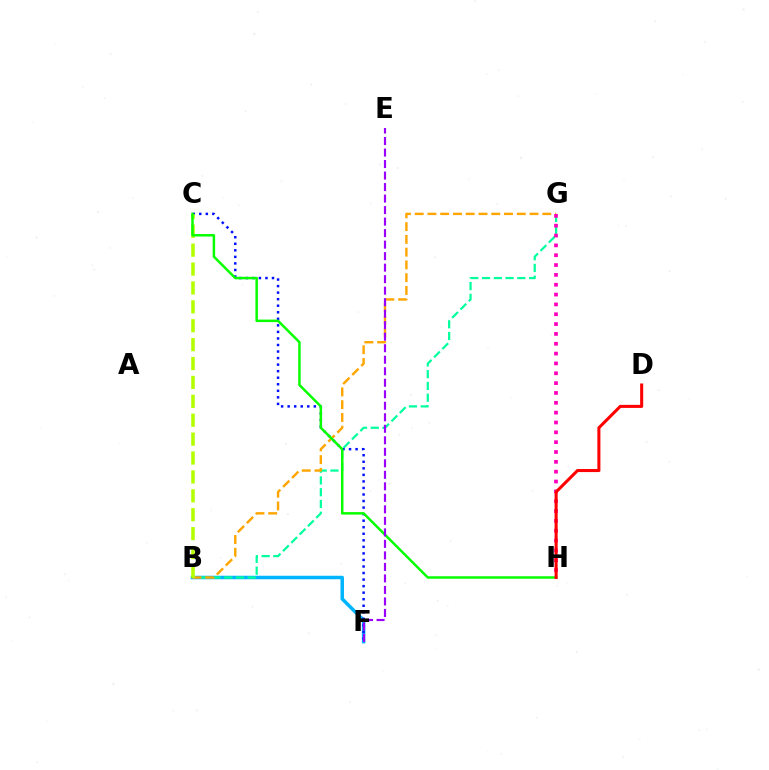{('B', 'F'): [{'color': '#00b5ff', 'line_style': 'solid', 'thickness': 2.52}], ('B', 'G'): [{'color': '#00ff9d', 'line_style': 'dashed', 'thickness': 1.6}, {'color': '#ffa500', 'line_style': 'dashed', 'thickness': 1.73}], ('C', 'F'): [{'color': '#0010ff', 'line_style': 'dotted', 'thickness': 1.78}], ('B', 'C'): [{'color': '#b3ff00', 'line_style': 'dashed', 'thickness': 2.57}], ('G', 'H'): [{'color': '#ff00bd', 'line_style': 'dotted', 'thickness': 2.67}], ('C', 'H'): [{'color': '#08ff00', 'line_style': 'solid', 'thickness': 1.8}], ('D', 'H'): [{'color': '#ff0000', 'line_style': 'solid', 'thickness': 2.19}], ('E', 'F'): [{'color': '#9b00ff', 'line_style': 'dashed', 'thickness': 1.56}]}